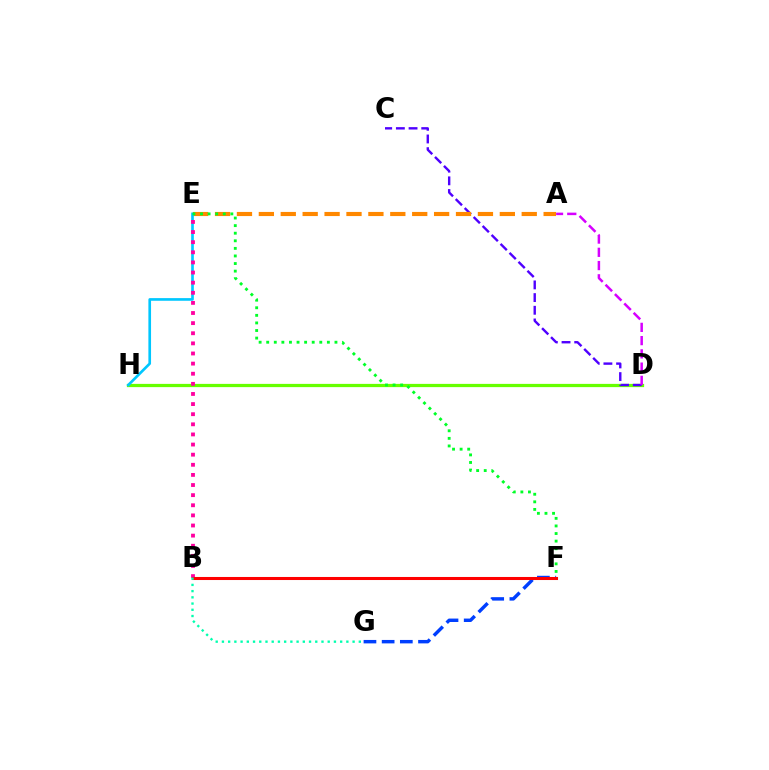{('F', 'G'): [{'color': '#003fff', 'line_style': 'dashed', 'thickness': 2.47}], ('B', 'F'): [{'color': '#eeff00', 'line_style': 'dashed', 'thickness': 1.91}, {'color': '#ff0000', 'line_style': 'solid', 'thickness': 2.2}], ('D', 'H'): [{'color': '#66ff00', 'line_style': 'solid', 'thickness': 2.33}], ('C', 'D'): [{'color': '#4f00ff', 'line_style': 'dashed', 'thickness': 1.72}], ('A', 'E'): [{'color': '#ff8800', 'line_style': 'dashed', 'thickness': 2.98}], ('A', 'D'): [{'color': '#d600ff', 'line_style': 'dashed', 'thickness': 1.8}], ('E', 'H'): [{'color': '#00c7ff', 'line_style': 'solid', 'thickness': 1.91}], ('B', 'E'): [{'color': '#ff00a0', 'line_style': 'dotted', 'thickness': 2.75}], ('E', 'F'): [{'color': '#00ff27', 'line_style': 'dotted', 'thickness': 2.06}], ('B', 'G'): [{'color': '#00ffaf', 'line_style': 'dotted', 'thickness': 1.69}]}